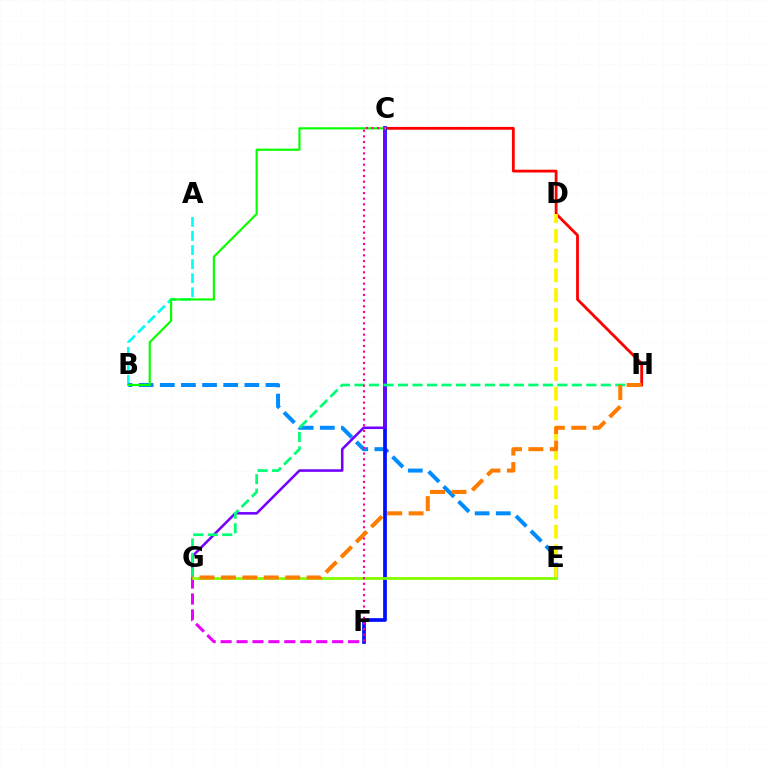{('C', 'H'): [{'color': '#ff0000', 'line_style': 'solid', 'thickness': 2.02}], ('A', 'B'): [{'color': '#00fff6', 'line_style': 'dashed', 'thickness': 1.91}], ('B', 'E'): [{'color': '#008cff', 'line_style': 'dashed', 'thickness': 2.87}], ('D', 'E'): [{'color': '#fcf500', 'line_style': 'dashed', 'thickness': 2.68}], ('C', 'F'): [{'color': '#0010ff', 'line_style': 'solid', 'thickness': 2.67}, {'color': '#ff0094', 'line_style': 'dotted', 'thickness': 1.54}], ('C', 'G'): [{'color': '#7200ff', 'line_style': 'solid', 'thickness': 1.83}], ('F', 'G'): [{'color': '#ee00ff', 'line_style': 'dashed', 'thickness': 2.17}], ('G', 'H'): [{'color': '#00ff74', 'line_style': 'dashed', 'thickness': 1.97}, {'color': '#ff7c00', 'line_style': 'dashed', 'thickness': 2.91}], ('E', 'G'): [{'color': '#84ff00', 'line_style': 'solid', 'thickness': 2.02}], ('B', 'C'): [{'color': '#08ff00', 'line_style': 'solid', 'thickness': 1.56}]}